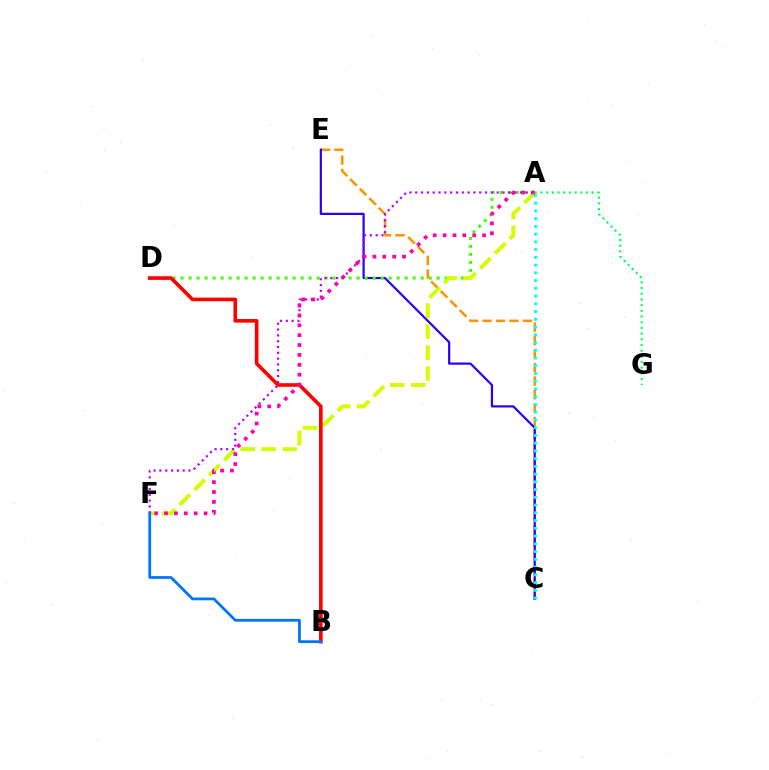{('C', 'E'): [{'color': '#ff9400', 'line_style': 'dashed', 'thickness': 1.83}, {'color': '#2500ff', 'line_style': 'solid', 'thickness': 1.59}], ('A', 'D'): [{'color': '#3dff00', 'line_style': 'dotted', 'thickness': 2.17}], ('A', 'F'): [{'color': '#d1ff00', 'line_style': 'dashed', 'thickness': 2.85}, {'color': '#b900ff', 'line_style': 'dotted', 'thickness': 1.58}, {'color': '#ff00ac', 'line_style': 'dotted', 'thickness': 2.68}], ('A', 'C'): [{'color': '#00fff6', 'line_style': 'dotted', 'thickness': 2.1}], ('B', 'D'): [{'color': '#ff0000', 'line_style': 'solid', 'thickness': 2.61}], ('B', 'F'): [{'color': '#0074ff', 'line_style': 'solid', 'thickness': 1.99}], ('A', 'G'): [{'color': '#00ff5c', 'line_style': 'dotted', 'thickness': 1.55}]}